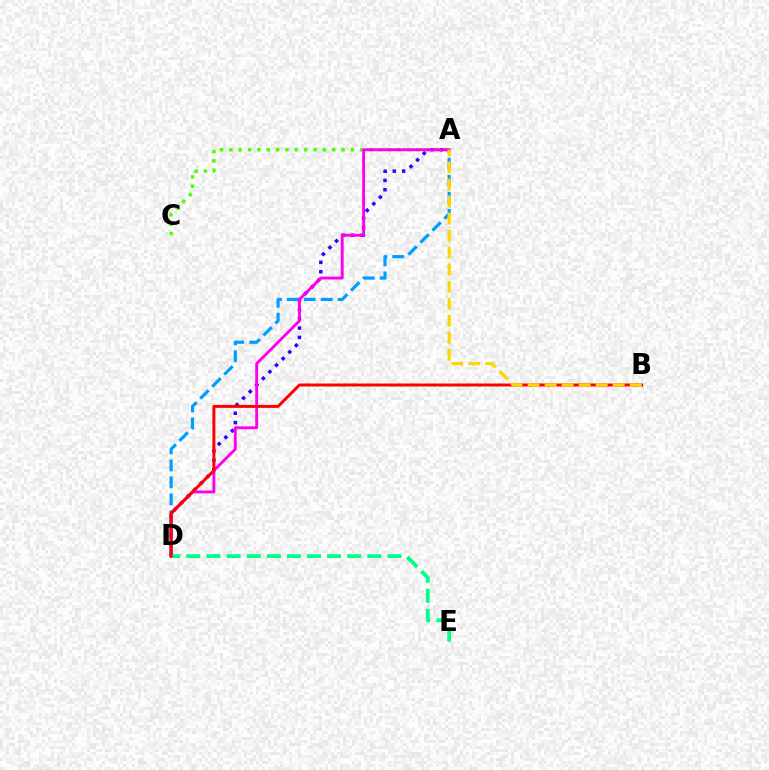{('A', 'C'): [{'color': '#4fff00', 'line_style': 'dotted', 'thickness': 2.54}], ('A', 'D'): [{'color': '#3700ff', 'line_style': 'dotted', 'thickness': 2.53}, {'color': '#009eff', 'line_style': 'dashed', 'thickness': 2.3}, {'color': '#ff00ed', 'line_style': 'solid', 'thickness': 2.08}], ('D', 'E'): [{'color': '#00ff86', 'line_style': 'dashed', 'thickness': 2.73}], ('B', 'D'): [{'color': '#ff0000', 'line_style': 'solid', 'thickness': 2.14}], ('A', 'B'): [{'color': '#ffd500', 'line_style': 'dashed', 'thickness': 2.31}]}